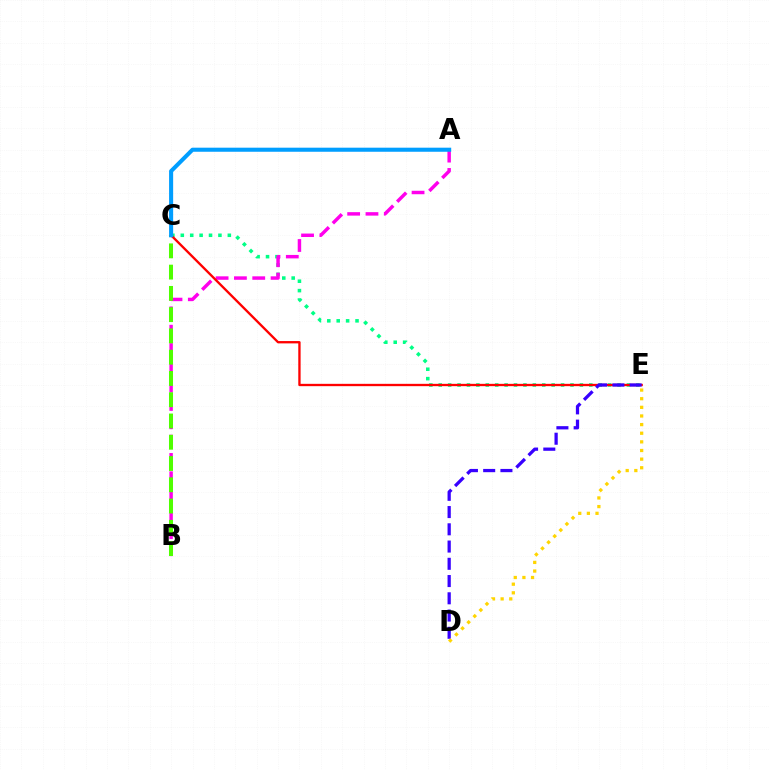{('C', 'E'): [{'color': '#00ff86', 'line_style': 'dotted', 'thickness': 2.56}, {'color': '#ff0000', 'line_style': 'solid', 'thickness': 1.68}], ('A', 'B'): [{'color': '#ff00ed', 'line_style': 'dashed', 'thickness': 2.49}], ('B', 'C'): [{'color': '#4fff00', 'line_style': 'dashed', 'thickness': 2.89}], ('D', 'E'): [{'color': '#3700ff', 'line_style': 'dashed', 'thickness': 2.34}, {'color': '#ffd500', 'line_style': 'dotted', 'thickness': 2.35}], ('A', 'C'): [{'color': '#009eff', 'line_style': 'solid', 'thickness': 2.93}]}